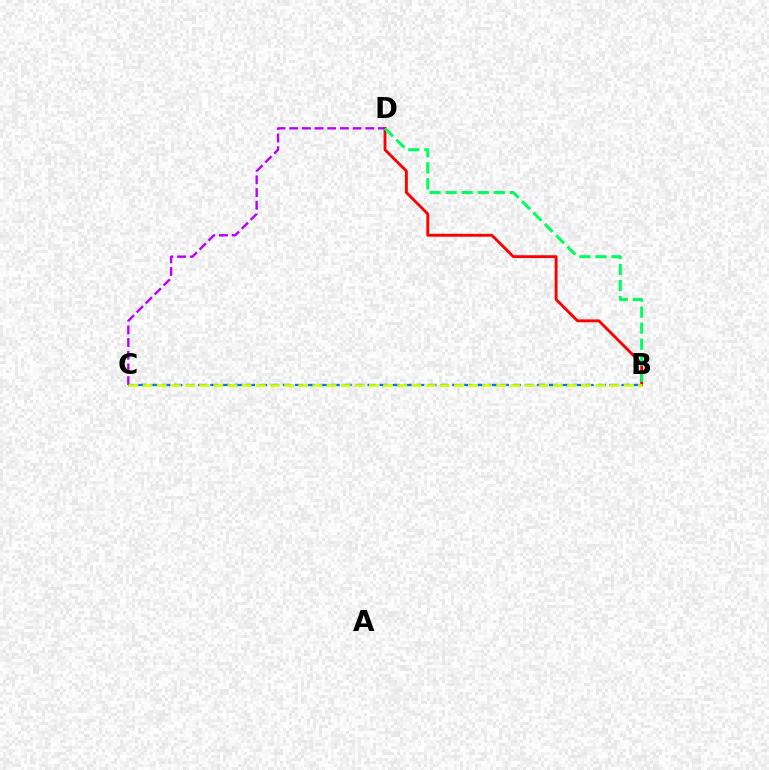{('C', 'D'): [{'color': '#b900ff', 'line_style': 'dashed', 'thickness': 1.72}], ('B', 'C'): [{'color': '#0074ff', 'line_style': 'dashed', 'thickness': 1.64}, {'color': '#d1ff00', 'line_style': 'dashed', 'thickness': 1.92}], ('B', 'D'): [{'color': '#ff0000', 'line_style': 'solid', 'thickness': 2.07}, {'color': '#00ff5c', 'line_style': 'dashed', 'thickness': 2.18}]}